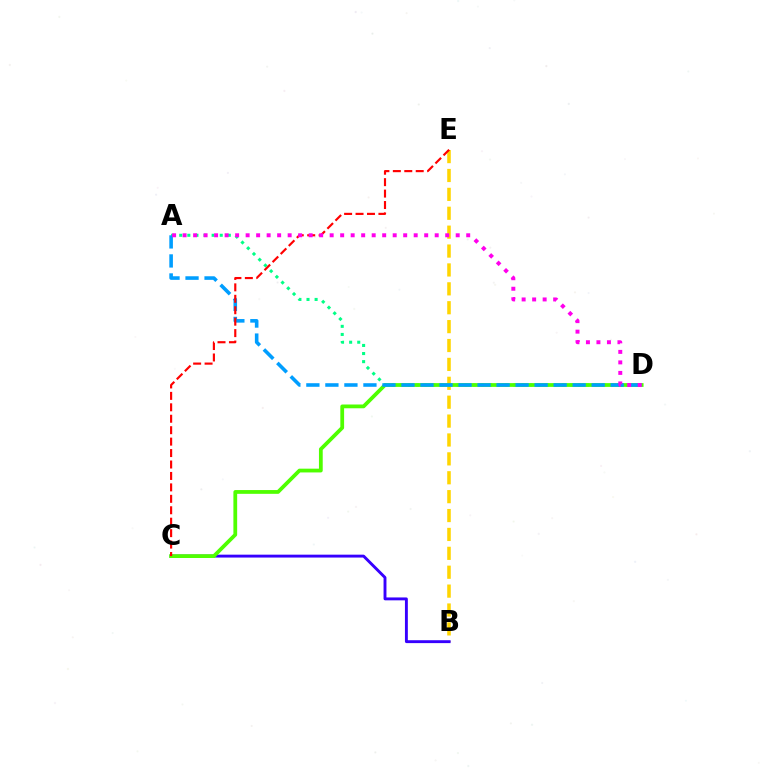{('B', 'E'): [{'color': '#ffd500', 'line_style': 'dashed', 'thickness': 2.57}], ('B', 'C'): [{'color': '#3700ff', 'line_style': 'solid', 'thickness': 2.09}], ('A', 'D'): [{'color': '#00ff86', 'line_style': 'dotted', 'thickness': 2.2}, {'color': '#009eff', 'line_style': 'dashed', 'thickness': 2.58}, {'color': '#ff00ed', 'line_style': 'dotted', 'thickness': 2.85}], ('C', 'D'): [{'color': '#4fff00', 'line_style': 'solid', 'thickness': 2.71}], ('C', 'E'): [{'color': '#ff0000', 'line_style': 'dashed', 'thickness': 1.55}]}